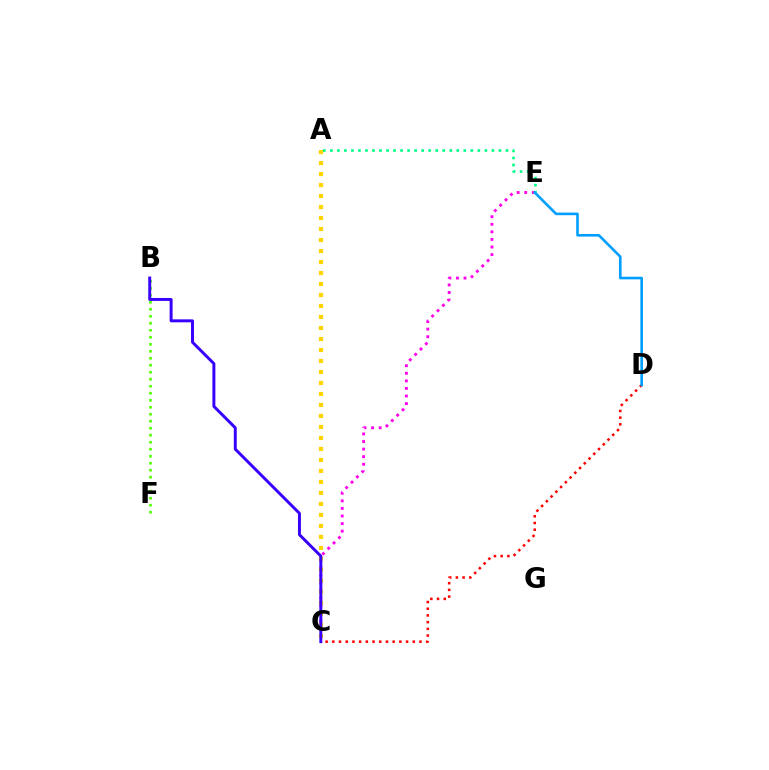{('C', 'E'): [{'color': '#ff00ed', 'line_style': 'dotted', 'thickness': 2.06}], ('C', 'D'): [{'color': '#ff0000', 'line_style': 'dotted', 'thickness': 1.82}], ('A', 'E'): [{'color': '#00ff86', 'line_style': 'dotted', 'thickness': 1.91}], ('A', 'C'): [{'color': '#ffd500', 'line_style': 'dotted', 'thickness': 2.99}], ('B', 'F'): [{'color': '#4fff00', 'line_style': 'dotted', 'thickness': 1.9}], ('B', 'C'): [{'color': '#3700ff', 'line_style': 'solid', 'thickness': 2.13}], ('D', 'E'): [{'color': '#009eff', 'line_style': 'solid', 'thickness': 1.87}]}